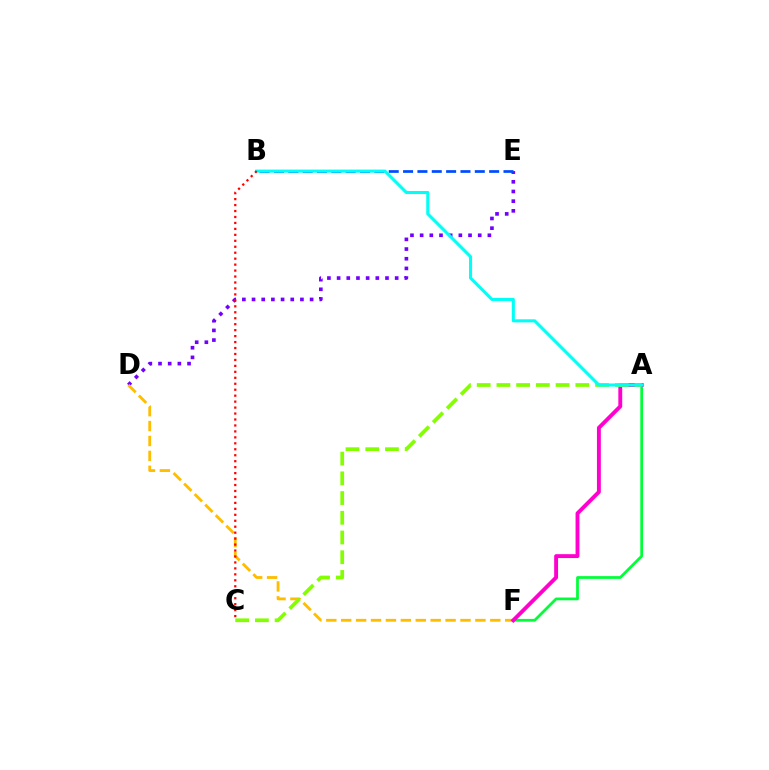{('A', 'F'): [{'color': '#00ff39', 'line_style': 'solid', 'thickness': 1.98}, {'color': '#ff00cf', 'line_style': 'solid', 'thickness': 2.8}], ('D', 'E'): [{'color': '#7200ff', 'line_style': 'dotted', 'thickness': 2.63}], ('D', 'F'): [{'color': '#ffbd00', 'line_style': 'dashed', 'thickness': 2.03}], ('A', 'C'): [{'color': '#84ff00', 'line_style': 'dashed', 'thickness': 2.68}], ('B', 'E'): [{'color': '#004bff', 'line_style': 'dashed', 'thickness': 1.95}], ('A', 'B'): [{'color': '#00fff6', 'line_style': 'solid', 'thickness': 2.2}], ('B', 'C'): [{'color': '#ff0000', 'line_style': 'dotted', 'thickness': 1.62}]}